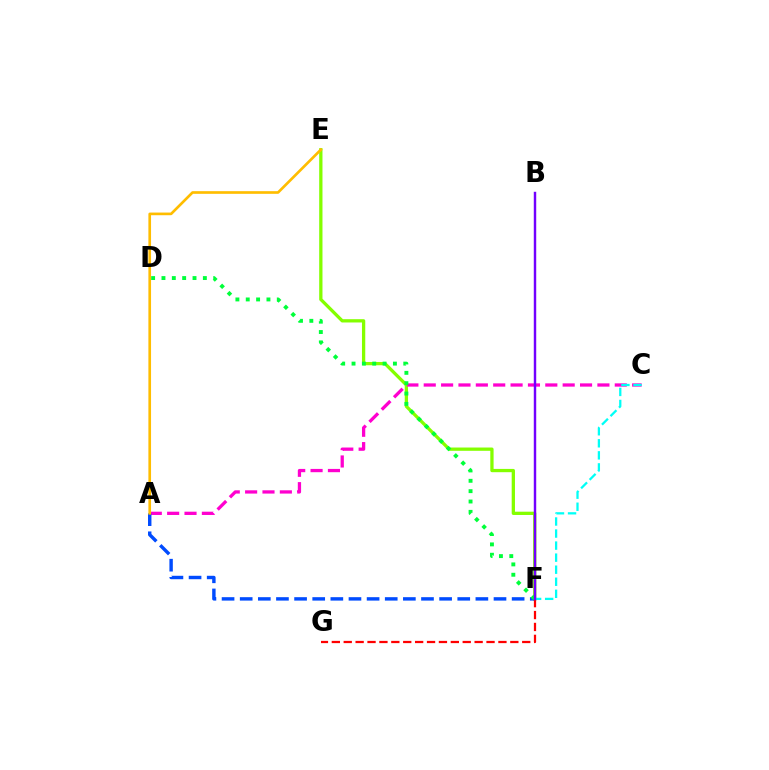{('E', 'F'): [{'color': '#84ff00', 'line_style': 'solid', 'thickness': 2.36}], ('A', 'C'): [{'color': '#ff00cf', 'line_style': 'dashed', 'thickness': 2.36}], ('A', 'F'): [{'color': '#004bff', 'line_style': 'dashed', 'thickness': 2.46}], ('A', 'E'): [{'color': '#ffbd00', 'line_style': 'solid', 'thickness': 1.92}], ('F', 'G'): [{'color': '#ff0000', 'line_style': 'dashed', 'thickness': 1.62}], ('D', 'F'): [{'color': '#00ff39', 'line_style': 'dotted', 'thickness': 2.81}], ('C', 'F'): [{'color': '#00fff6', 'line_style': 'dashed', 'thickness': 1.64}], ('B', 'F'): [{'color': '#7200ff', 'line_style': 'solid', 'thickness': 1.75}]}